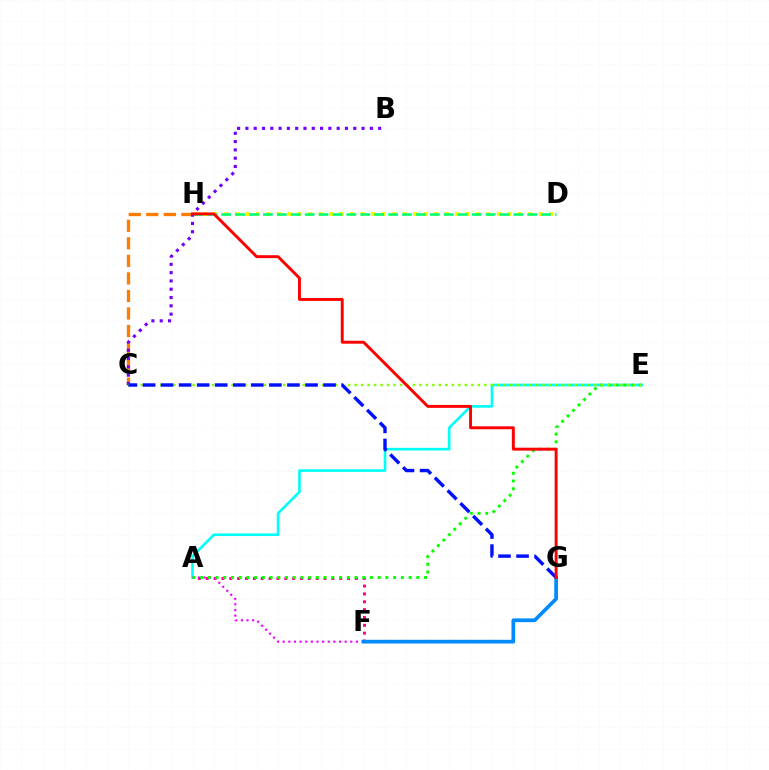{('D', 'H'): [{'color': '#fcf500', 'line_style': 'dotted', 'thickness': 2.85}, {'color': '#00ff74', 'line_style': 'dashed', 'thickness': 1.89}], ('A', 'E'): [{'color': '#00fff6', 'line_style': 'solid', 'thickness': 1.89}, {'color': '#08ff00', 'line_style': 'dotted', 'thickness': 2.1}], ('A', 'F'): [{'color': '#ff0094', 'line_style': 'dotted', 'thickness': 2.13}, {'color': '#ee00ff', 'line_style': 'dotted', 'thickness': 1.53}], ('F', 'G'): [{'color': '#008cff', 'line_style': 'solid', 'thickness': 2.68}], ('C', 'H'): [{'color': '#ff7c00', 'line_style': 'dashed', 'thickness': 2.38}], ('B', 'C'): [{'color': '#7200ff', 'line_style': 'dotted', 'thickness': 2.25}], ('C', 'E'): [{'color': '#84ff00', 'line_style': 'dotted', 'thickness': 1.76}], ('C', 'G'): [{'color': '#0010ff', 'line_style': 'dashed', 'thickness': 2.45}], ('G', 'H'): [{'color': '#ff0000', 'line_style': 'solid', 'thickness': 2.11}]}